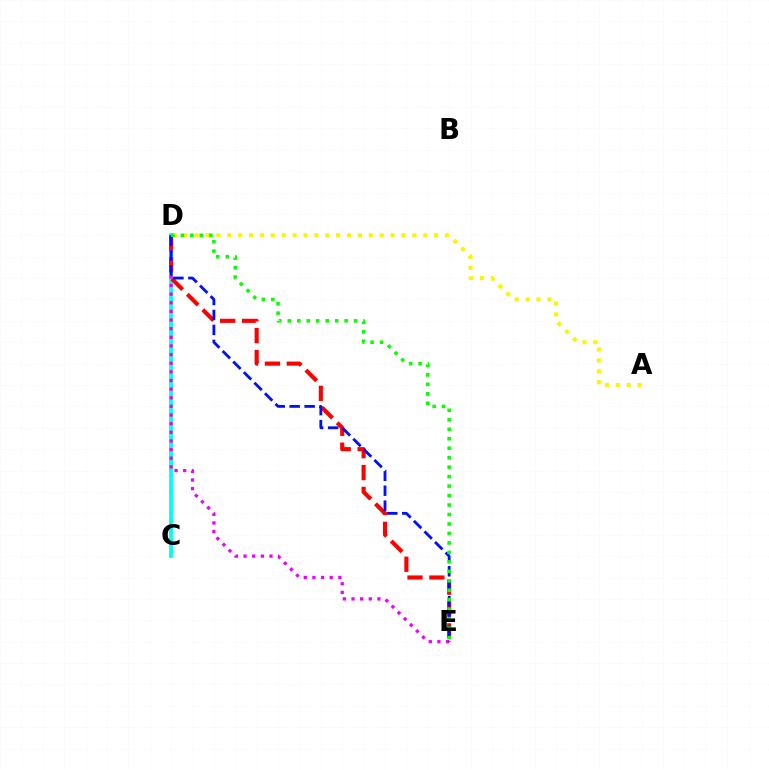{('C', 'D'): [{'color': '#00fff6', 'line_style': 'solid', 'thickness': 2.77}], ('A', 'D'): [{'color': '#fcf500', 'line_style': 'dotted', 'thickness': 2.96}], ('D', 'E'): [{'color': '#ff0000', 'line_style': 'dashed', 'thickness': 2.97}, {'color': '#ee00ff', 'line_style': 'dotted', 'thickness': 2.35}, {'color': '#0010ff', 'line_style': 'dashed', 'thickness': 2.03}, {'color': '#08ff00', 'line_style': 'dotted', 'thickness': 2.57}]}